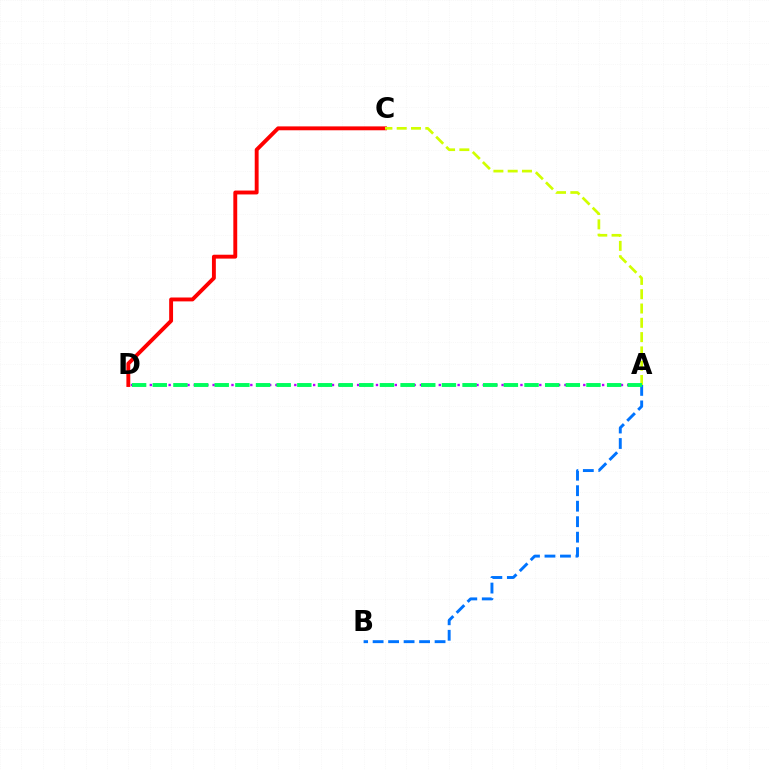{('C', 'D'): [{'color': '#ff0000', 'line_style': 'solid', 'thickness': 2.8}], ('A', 'D'): [{'color': '#b900ff', 'line_style': 'dotted', 'thickness': 1.71}, {'color': '#00ff5c', 'line_style': 'dashed', 'thickness': 2.81}], ('A', 'B'): [{'color': '#0074ff', 'line_style': 'dashed', 'thickness': 2.1}], ('A', 'C'): [{'color': '#d1ff00', 'line_style': 'dashed', 'thickness': 1.94}]}